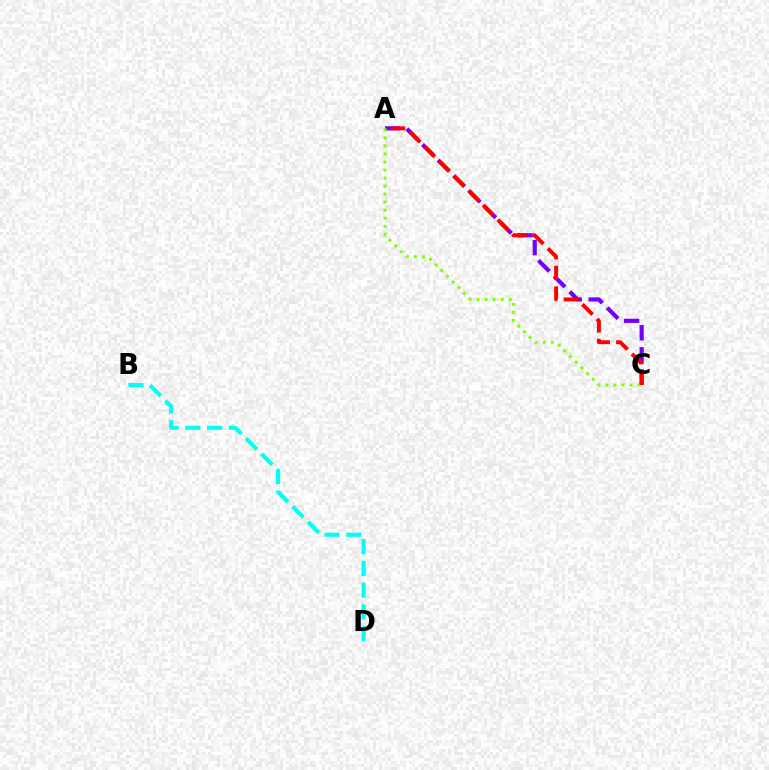{('A', 'C'): [{'color': '#7200ff', 'line_style': 'dashed', 'thickness': 3.0}, {'color': '#84ff00', 'line_style': 'dotted', 'thickness': 2.18}, {'color': '#ff0000', 'line_style': 'dashed', 'thickness': 2.81}], ('B', 'D'): [{'color': '#00fff6', 'line_style': 'dashed', 'thickness': 2.96}]}